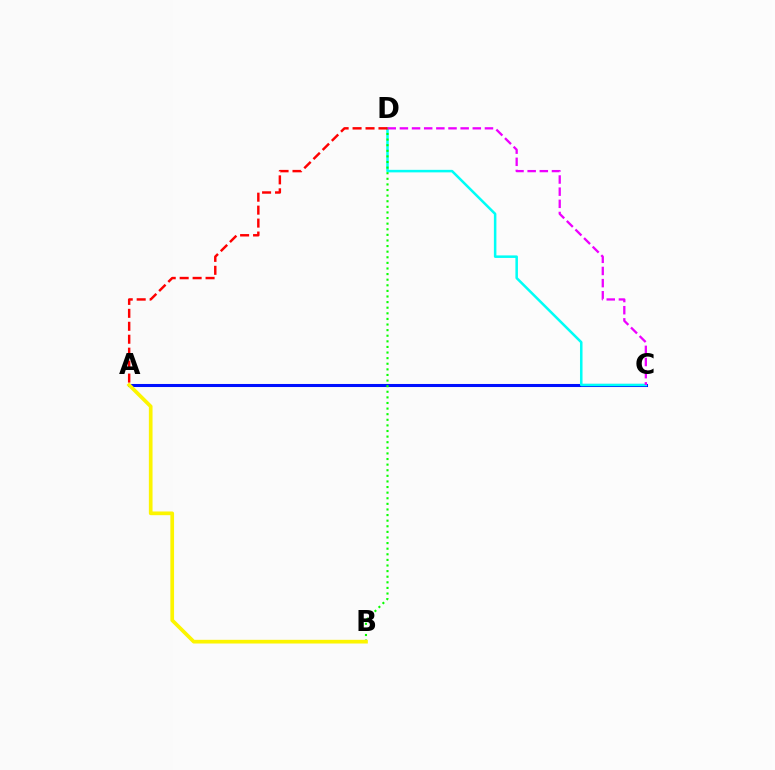{('A', 'C'): [{'color': '#0010ff', 'line_style': 'solid', 'thickness': 2.2}], ('C', 'D'): [{'color': '#00fff6', 'line_style': 'solid', 'thickness': 1.82}, {'color': '#ee00ff', 'line_style': 'dashed', 'thickness': 1.65}], ('B', 'D'): [{'color': '#08ff00', 'line_style': 'dotted', 'thickness': 1.52}], ('A', 'B'): [{'color': '#fcf500', 'line_style': 'solid', 'thickness': 2.66}], ('A', 'D'): [{'color': '#ff0000', 'line_style': 'dashed', 'thickness': 1.76}]}